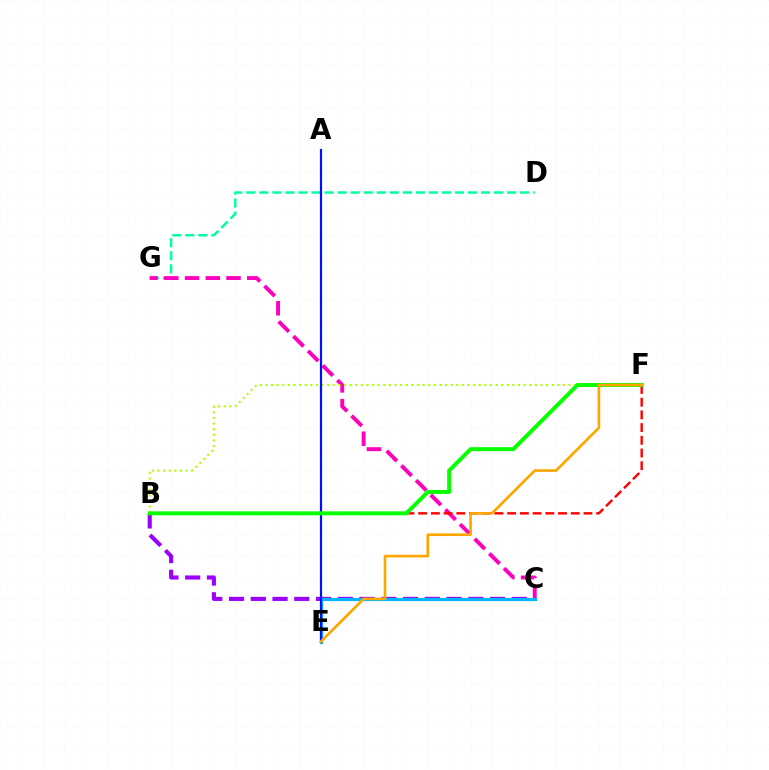{('D', 'G'): [{'color': '#00ff9d', 'line_style': 'dashed', 'thickness': 1.77}], ('B', 'C'): [{'color': '#9b00ff', 'line_style': 'dashed', 'thickness': 2.95}], ('C', 'G'): [{'color': '#ff00bd', 'line_style': 'dashed', 'thickness': 2.82}], ('B', 'F'): [{'color': '#b3ff00', 'line_style': 'dotted', 'thickness': 1.53}, {'color': '#ff0000', 'line_style': 'dashed', 'thickness': 1.73}, {'color': '#08ff00', 'line_style': 'solid', 'thickness': 2.87}], ('C', 'E'): [{'color': '#00b5ff', 'line_style': 'solid', 'thickness': 2.27}], ('A', 'E'): [{'color': '#0010ff', 'line_style': 'solid', 'thickness': 1.58}], ('E', 'F'): [{'color': '#ffa500', 'line_style': 'solid', 'thickness': 1.9}]}